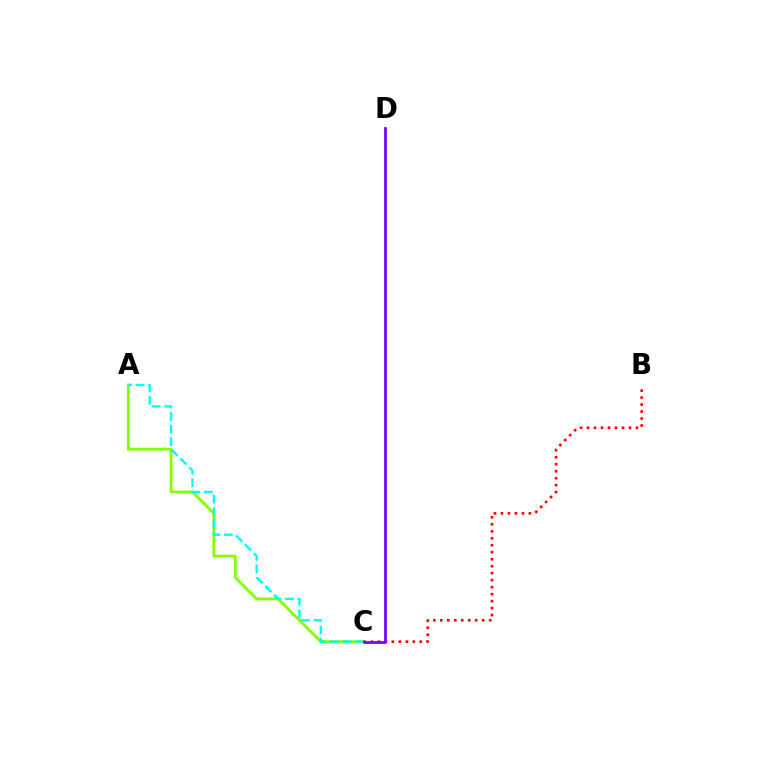{('A', 'C'): [{'color': '#84ff00', 'line_style': 'solid', 'thickness': 2.04}, {'color': '#00fff6', 'line_style': 'dashed', 'thickness': 1.7}], ('B', 'C'): [{'color': '#ff0000', 'line_style': 'dotted', 'thickness': 1.9}], ('C', 'D'): [{'color': '#7200ff', 'line_style': 'solid', 'thickness': 1.97}]}